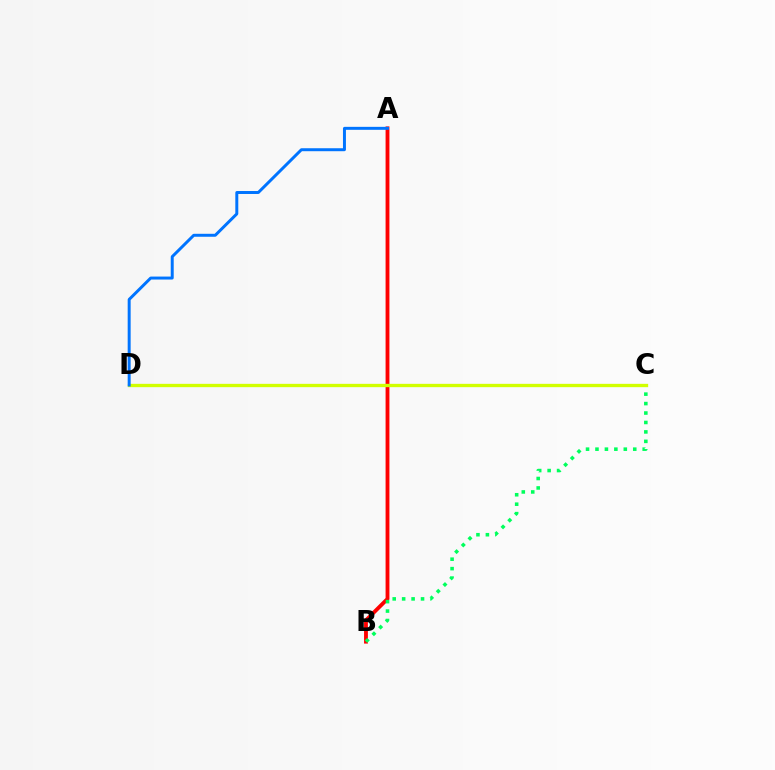{('C', 'D'): [{'color': '#b900ff', 'line_style': 'solid', 'thickness': 1.89}, {'color': '#d1ff00', 'line_style': 'solid', 'thickness': 2.4}], ('A', 'B'): [{'color': '#ff0000', 'line_style': 'solid', 'thickness': 2.76}], ('B', 'C'): [{'color': '#00ff5c', 'line_style': 'dotted', 'thickness': 2.57}], ('A', 'D'): [{'color': '#0074ff', 'line_style': 'solid', 'thickness': 2.14}]}